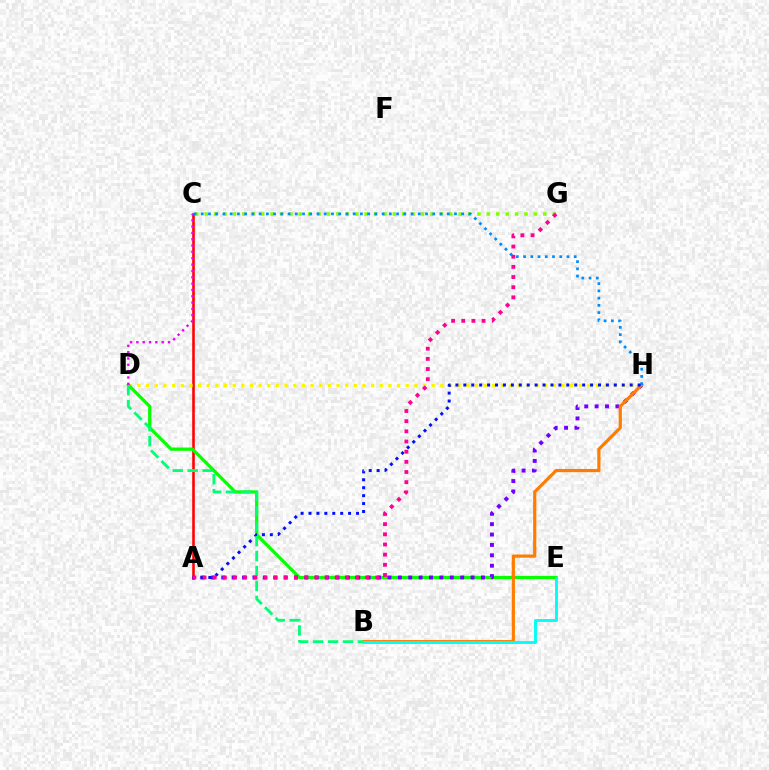{('C', 'G'): [{'color': '#84ff00', 'line_style': 'dotted', 'thickness': 2.56}], ('A', 'C'): [{'color': '#ff0000', 'line_style': 'solid', 'thickness': 1.86}], ('D', 'H'): [{'color': '#fcf500', 'line_style': 'dotted', 'thickness': 2.35}], ('D', 'E'): [{'color': '#08ff00', 'line_style': 'solid', 'thickness': 2.34}], ('C', 'D'): [{'color': '#ee00ff', 'line_style': 'dotted', 'thickness': 1.72}], ('A', 'H'): [{'color': '#7200ff', 'line_style': 'dotted', 'thickness': 2.82}, {'color': '#0010ff', 'line_style': 'dotted', 'thickness': 2.15}], ('B', 'H'): [{'color': '#ff7c00', 'line_style': 'solid', 'thickness': 2.31}], ('C', 'H'): [{'color': '#008cff', 'line_style': 'dotted', 'thickness': 1.97}], ('B', 'D'): [{'color': '#00ff74', 'line_style': 'dashed', 'thickness': 2.03}], ('A', 'G'): [{'color': '#ff0094', 'line_style': 'dotted', 'thickness': 2.76}], ('B', 'E'): [{'color': '#00fff6', 'line_style': 'solid', 'thickness': 2.1}]}